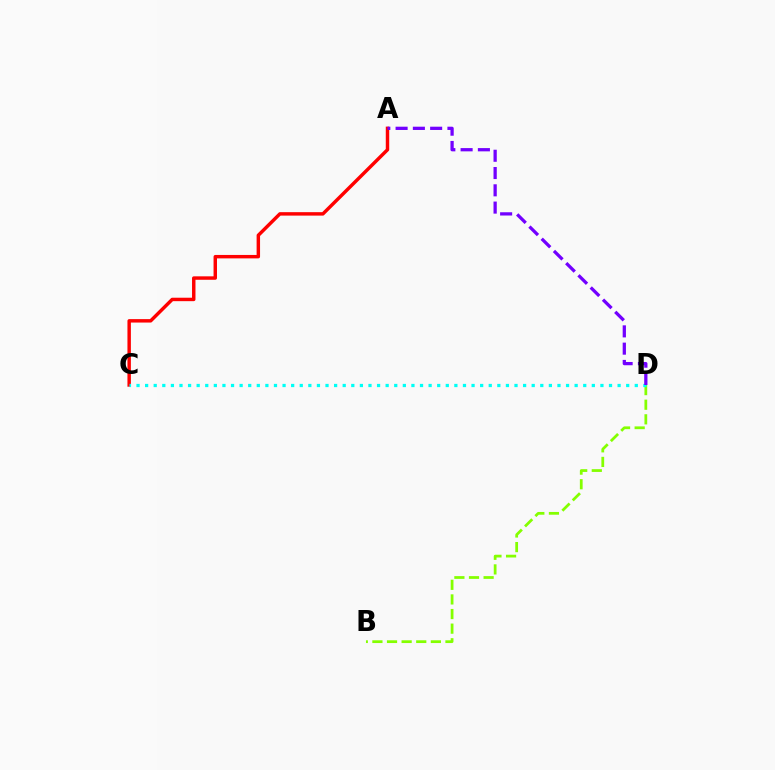{('B', 'D'): [{'color': '#84ff00', 'line_style': 'dashed', 'thickness': 1.99}], ('A', 'C'): [{'color': '#ff0000', 'line_style': 'solid', 'thickness': 2.48}], ('C', 'D'): [{'color': '#00fff6', 'line_style': 'dotted', 'thickness': 2.33}], ('A', 'D'): [{'color': '#7200ff', 'line_style': 'dashed', 'thickness': 2.35}]}